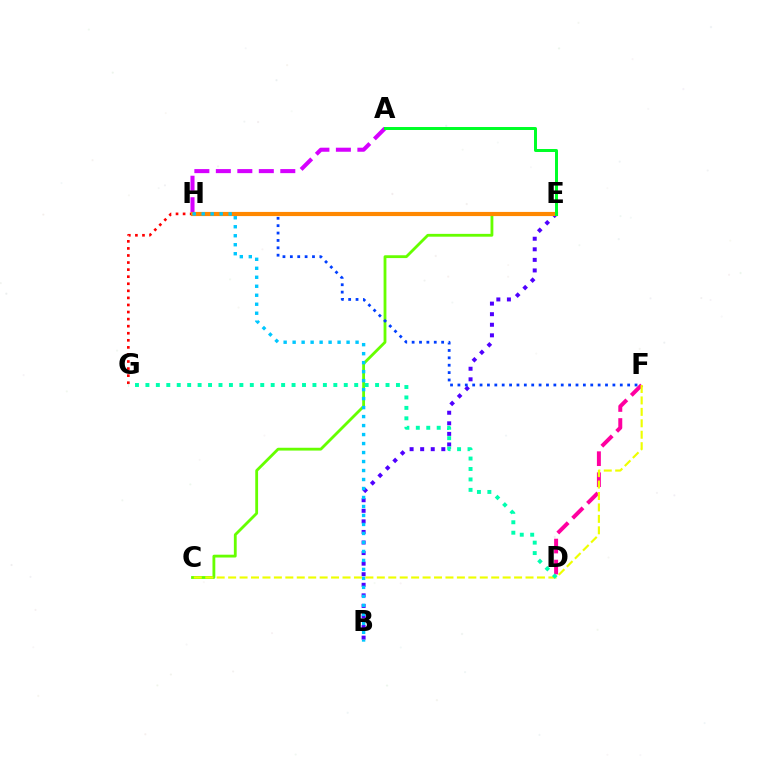{('A', 'H'): [{'color': '#d600ff', 'line_style': 'dashed', 'thickness': 2.92}], ('G', 'H'): [{'color': '#ff0000', 'line_style': 'dotted', 'thickness': 1.92}], ('C', 'E'): [{'color': '#66ff00', 'line_style': 'solid', 'thickness': 2.03}], ('D', 'F'): [{'color': '#ff00a0', 'line_style': 'dashed', 'thickness': 2.86}], ('B', 'E'): [{'color': '#4f00ff', 'line_style': 'dotted', 'thickness': 2.87}], ('F', 'H'): [{'color': '#003fff', 'line_style': 'dotted', 'thickness': 2.01}], ('E', 'H'): [{'color': '#ff8800', 'line_style': 'solid', 'thickness': 3.0}], ('A', 'E'): [{'color': '#00ff27', 'line_style': 'solid', 'thickness': 2.15}], ('B', 'H'): [{'color': '#00c7ff', 'line_style': 'dotted', 'thickness': 2.44}], ('C', 'F'): [{'color': '#eeff00', 'line_style': 'dashed', 'thickness': 1.55}], ('D', 'G'): [{'color': '#00ffaf', 'line_style': 'dotted', 'thickness': 2.84}]}